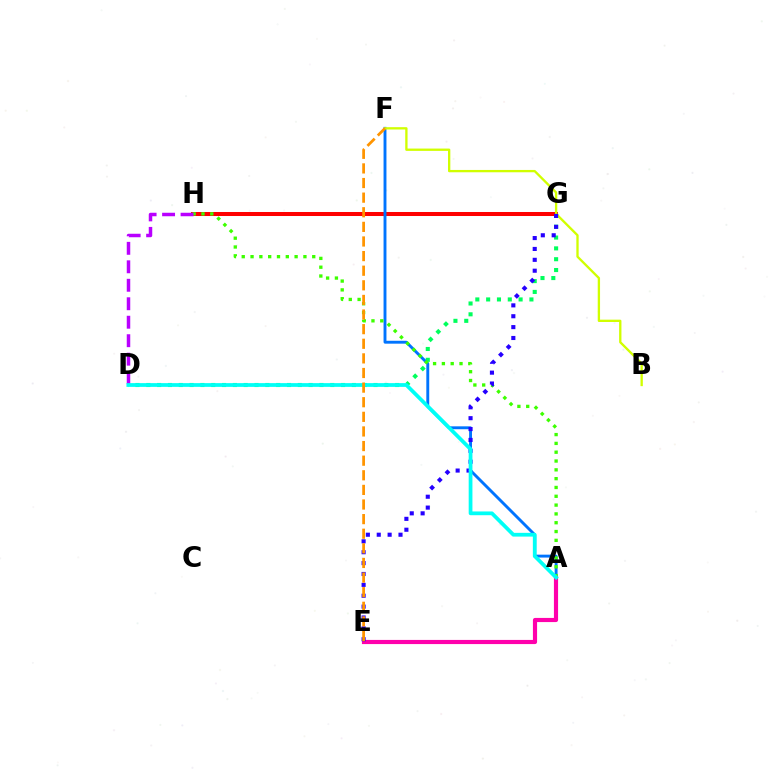{('D', 'G'): [{'color': '#00ff5c', 'line_style': 'dotted', 'thickness': 2.94}], ('G', 'H'): [{'color': '#ff0000', 'line_style': 'solid', 'thickness': 2.89}], ('A', 'F'): [{'color': '#0074ff', 'line_style': 'solid', 'thickness': 2.09}], ('A', 'H'): [{'color': '#3dff00', 'line_style': 'dotted', 'thickness': 2.39}], ('D', 'H'): [{'color': '#b900ff', 'line_style': 'dashed', 'thickness': 2.51}], ('A', 'E'): [{'color': '#ff00ac', 'line_style': 'solid', 'thickness': 2.99}], ('B', 'F'): [{'color': '#d1ff00', 'line_style': 'solid', 'thickness': 1.67}], ('E', 'G'): [{'color': '#2500ff', 'line_style': 'dotted', 'thickness': 2.96}], ('A', 'D'): [{'color': '#00fff6', 'line_style': 'solid', 'thickness': 2.7}], ('E', 'F'): [{'color': '#ff9400', 'line_style': 'dashed', 'thickness': 1.99}]}